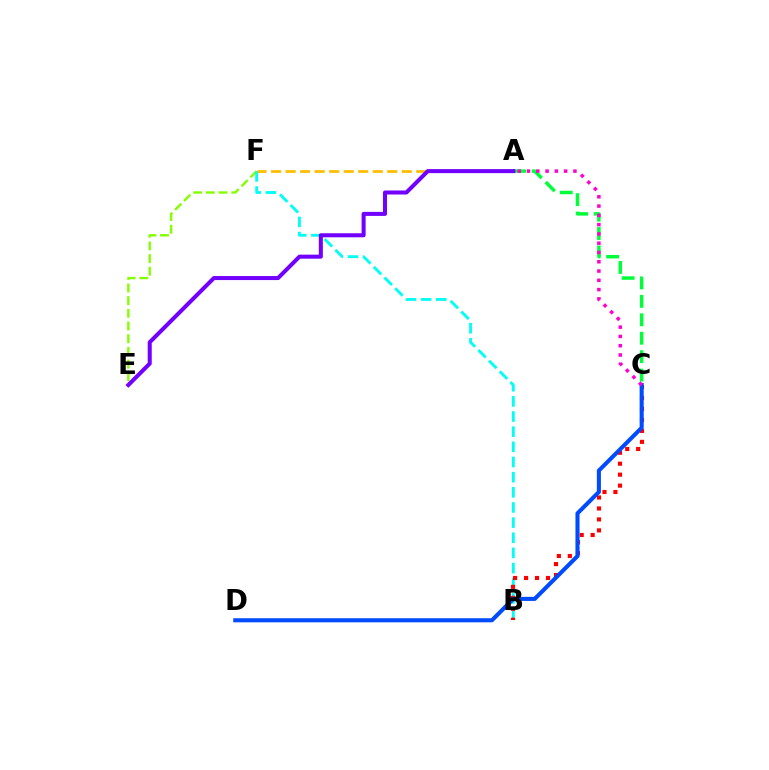{('A', 'C'): [{'color': '#00ff39', 'line_style': 'dashed', 'thickness': 2.5}, {'color': '#ff00cf', 'line_style': 'dotted', 'thickness': 2.52}], ('E', 'F'): [{'color': '#84ff00', 'line_style': 'dashed', 'thickness': 1.72}], ('B', 'F'): [{'color': '#00fff6', 'line_style': 'dashed', 'thickness': 2.06}], ('B', 'C'): [{'color': '#ff0000', 'line_style': 'dotted', 'thickness': 2.98}], ('C', 'D'): [{'color': '#004bff', 'line_style': 'solid', 'thickness': 2.94}], ('A', 'F'): [{'color': '#ffbd00', 'line_style': 'dashed', 'thickness': 1.97}], ('A', 'E'): [{'color': '#7200ff', 'line_style': 'solid', 'thickness': 2.9}]}